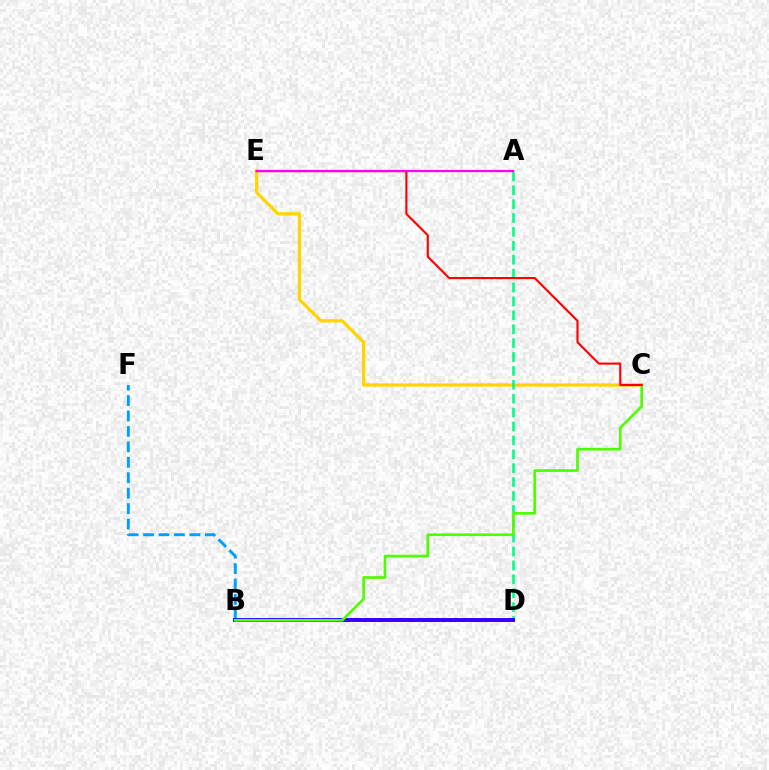{('C', 'E'): [{'color': '#ffd500', 'line_style': 'solid', 'thickness': 2.33}, {'color': '#ff0000', 'line_style': 'solid', 'thickness': 1.53}], ('B', 'F'): [{'color': '#009eff', 'line_style': 'dashed', 'thickness': 2.1}], ('A', 'D'): [{'color': '#00ff86', 'line_style': 'dashed', 'thickness': 1.89}], ('B', 'D'): [{'color': '#3700ff', 'line_style': 'solid', 'thickness': 2.84}], ('B', 'C'): [{'color': '#4fff00', 'line_style': 'solid', 'thickness': 1.93}], ('A', 'E'): [{'color': '#ff00ed', 'line_style': 'solid', 'thickness': 1.59}]}